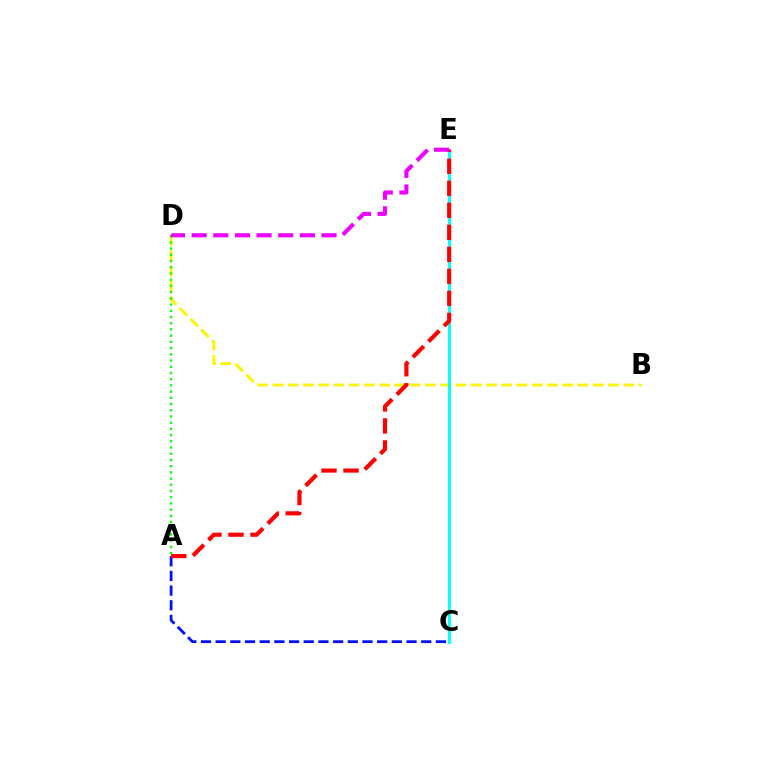{('B', 'D'): [{'color': '#fcf500', 'line_style': 'dashed', 'thickness': 2.07}], ('A', 'D'): [{'color': '#08ff00', 'line_style': 'dotted', 'thickness': 1.69}], ('A', 'C'): [{'color': '#0010ff', 'line_style': 'dashed', 'thickness': 1.99}], ('C', 'E'): [{'color': '#00fff6', 'line_style': 'solid', 'thickness': 2.09}], ('A', 'E'): [{'color': '#ff0000', 'line_style': 'dashed', 'thickness': 2.99}], ('D', 'E'): [{'color': '#ee00ff', 'line_style': 'dashed', 'thickness': 2.94}]}